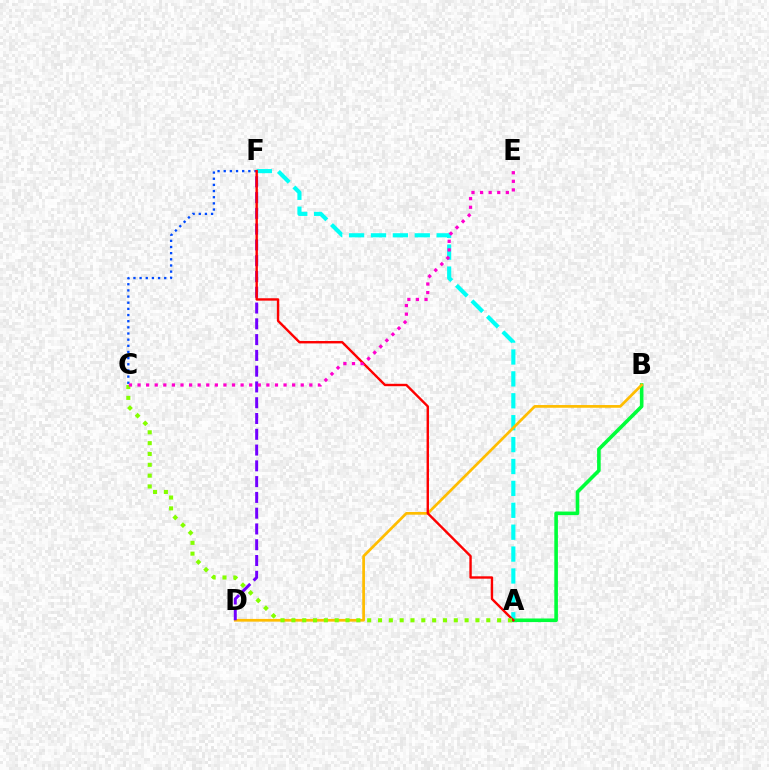{('A', 'F'): [{'color': '#00fff6', 'line_style': 'dashed', 'thickness': 2.97}, {'color': '#ff0000', 'line_style': 'solid', 'thickness': 1.73}], ('A', 'B'): [{'color': '#00ff39', 'line_style': 'solid', 'thickness': 2.59}], ('C', 'F'): [{'color': '#004bff', 'line_style': 'dotted', 'thickness': 1.67}], ('B', 'D'): [{'color': '#ffbd00', 'line_style': 'solid', 'thickness': 1.96}], ('D', 'F'): [{'color': '#7200ff', 'line_style': 'dashed', 'thickness': 2.14}], ('A', 'C'): [{'color': '#84ff00', 'line_style': 'dotted', 'thickness': 2.94}], ('C', 'E'): [{'color': '#ff00cf', 'line_style': 'dotted', 'thickness': 2.33}]}